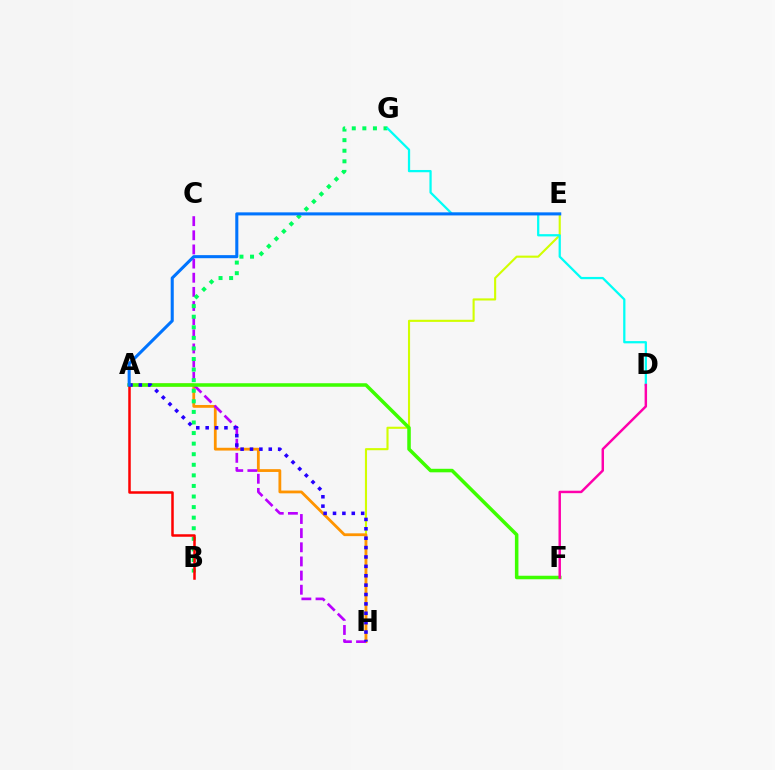{('E', 'H'): [{'color': '#d1ff00', 'line_style': 'solid', 'thickness': 1.52}], ('A', 'H'): [{'color': '#ff9400', 'line_style': 'solid', 'thickness': 2.01}, {'color': '#2500ff', 'line_style': 'dotted', 'thickness': 2.55}], ('C', 'H'): [{'color': '#b900ff', 'line_style': 'dashed', 'thickness': 1.92}], ('B', 'G'): [{'color': '#00ff5c', 'line_style': 'dotted', 'thickness': 2.87}], ('A', 'F'): [{'color': '#3dff00', 'line_style': 'solid', 'thickness': 2.54}], ('A', 'B'): [{'color': '#ff0000', 'line_style': 'solid', 'thickness': 1.8}], ('D', 'G'): [{'color': '#00fff6', 'line_style': 'solid', 'thickness': 1.62}], ('A', 'E'): [{'color': '#0074ff', 'line_style': 'solid', 'thickness': 2.21}], ('D', 'F'): [{'color': '#ff00ac', 'line_style': 'solid', 'thickness': 1.77}]}